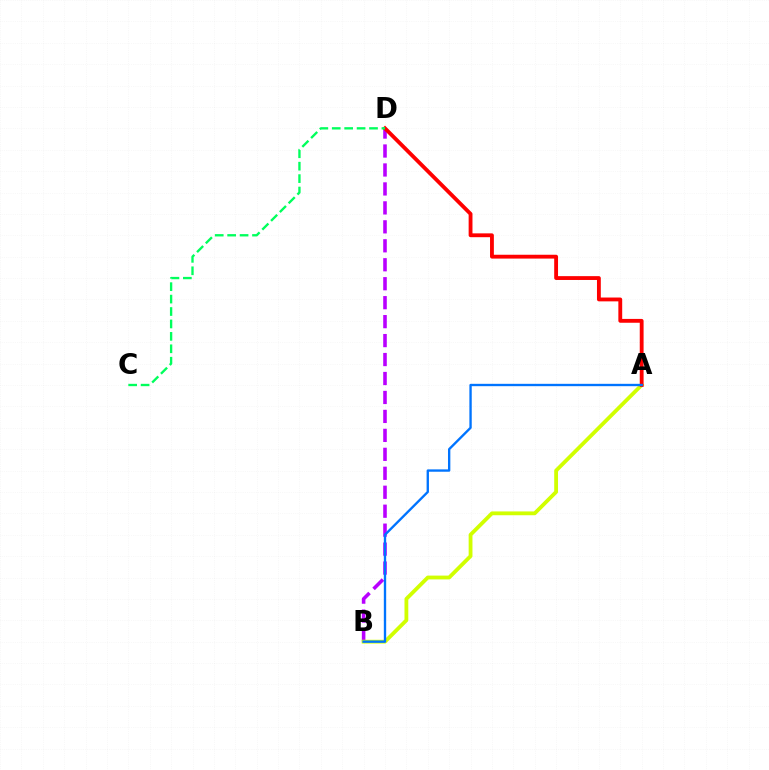{('B', 'D'): [{'color': '#b900ff', 'line_style': 'dashed', 'thickness': 2.58}], ('A', 'B'): [{'color': '#d1ff00', 'line_style': 'solid', 'thickness': 2.74}, {'color': '#0074ff', 'line_style': 'solid', 'thickness': 1.69}], ('A', 'D'): [{'color': '#ff0000', 'line_style': 'solid', 'thickness': 2.76}], ('C', 'D'): [{'color': '#00ff5c', 'line_style': 'dashed', 'thickness': 1.69}]}